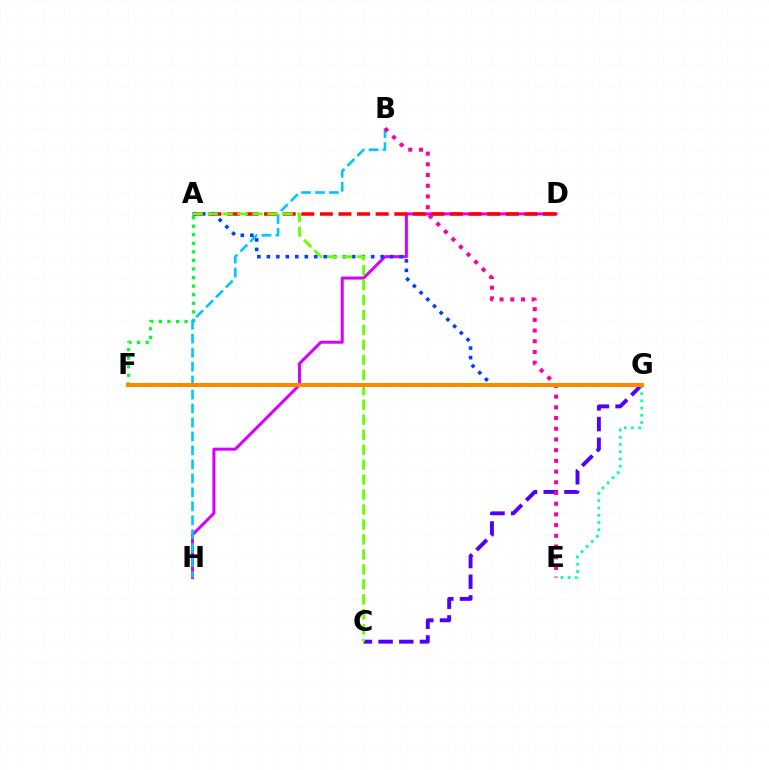{('A', 'F'): [{'color': '#00ff27', 'line_style': 'dotted', 'thickness': 2.33}], ('D', 'H'): [{'color': '#d600ff', 'line_style': 'solid', 'thickness': 2.17}], ('A', 'D'): [{'color': '#ff0000', 'line_style': 'dashed', 'thickness': 2.53}], ('F', 'G'): [{'color': '#eeff00', 'line_style': 'dotted', 'thickness': 2.15}, {'color': '#ff8800', 'line_style': 'solid', 'thickness': 2.93}], ('B', 'H'): [{'color': '#00c7ff', 'line_style': 'dashed', 'thickness': 1.9}], ('C', 'G'): [{'color': '#4f00ff', 'line_style': 'dashed', 'thickness': 2.81}], ('A', 'G'): [{'color': '#003fff', 'line_style': 'dotted', 'thickness': 2.58}], ('E', 'G'): [{'color': '#00ffaf', 'line_style': 'dotted', 'thickness': 1.96}], ('A', 'C'): [{'color': '#66ff00', 'line_style': 'dashed', 'thickness': 2.03}], ('B', 'E'): [{'color': '#ff00a0', 'line_style': 'dotted', 'thickness': 2.91}]}